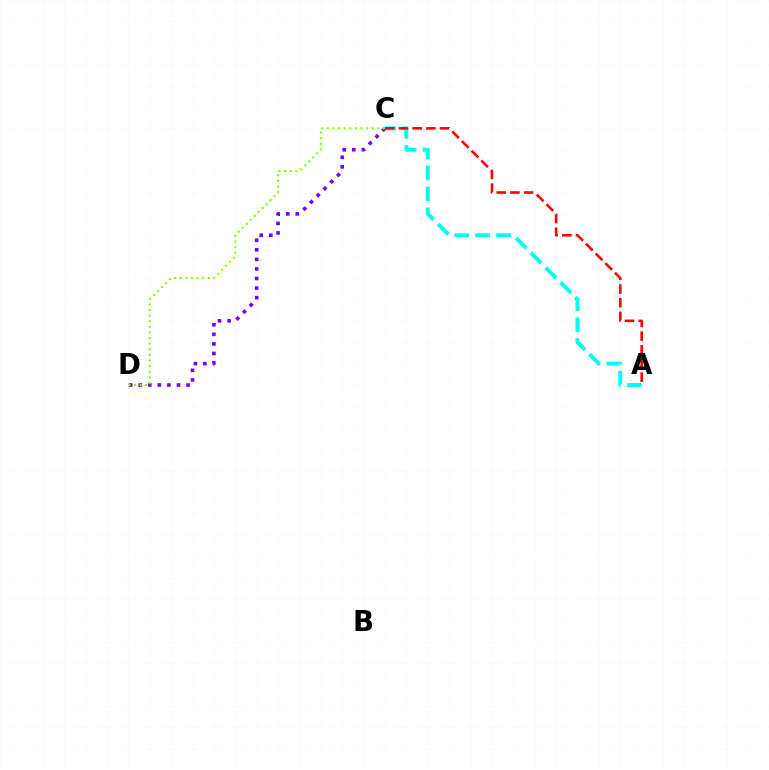{('A', 'C'): [{'color': '#00fff6', 'line_style': 'dashed', 'thickness': 2.85}, {'color': '#ff0000', 'line_style': 'dashed', 'thickness': 1.86}], ('C', 'D'): [{'color': '#7200ff', 'line_style': 'dotted', 'thickness': 2.6}, {'color': '#84ff00', 'line_style': 'dotted', 'thickness': 1.52}]}